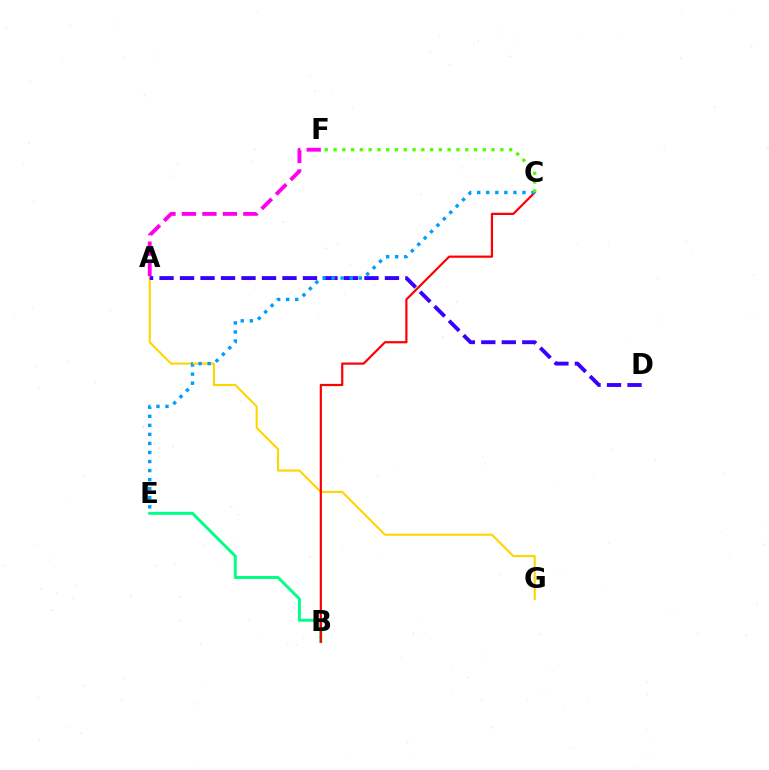{('A', 'G'): [{'color': '#ffd500', 'line_style': 'solid', 'thickness': 1.51}], ('A', 'F'): [{'color': '#ff00ed', 'line_style': 'dashed', 'thickness': 2.78}], ('A', 'D'): [{'color': '#3700ff', 'line_style': 'dashed', 'thickness': 2.78}], ('B', 'E'): [{'color': '#00ff86', 'line_style': 'solid', 'thickness': 2.12}], ('B', 'C'): [{'color': '#ff0000', 'line_style': 'solid', 'thickness': 1.59}], ('C', 'E'): [{'color': '#009eff', 'line_style': 'dotted', 'thickness': 2.46}], ('C', 'F'): [{'color': '#4fff00', 'line_style': 'dotted', 'thickness': 2.39}]}